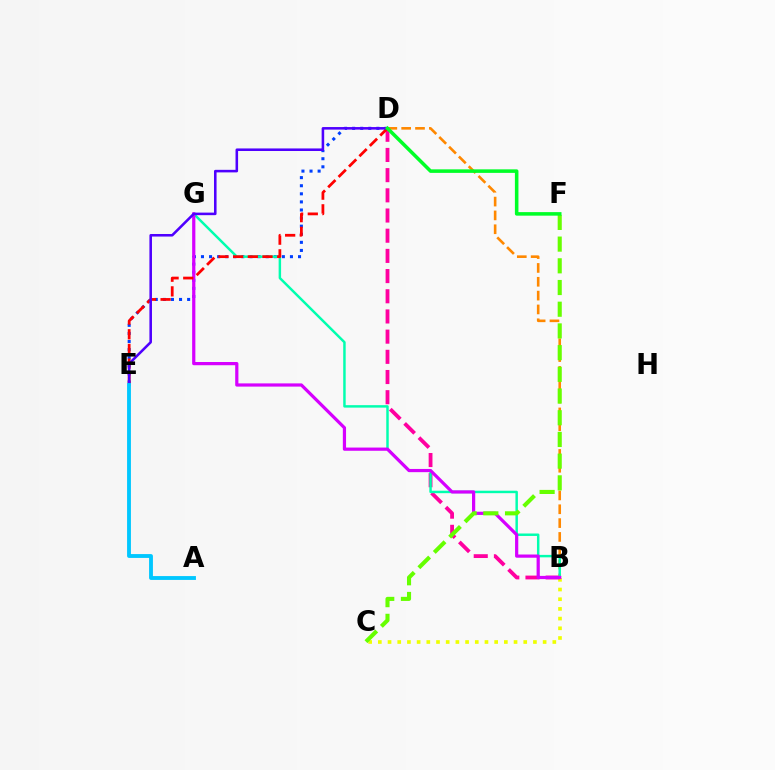{('D', 'E'): [{'color': '#003fff', 'line_style': 'dotted', 'thickness': 2.2}, {'color': '#ff0000', 'line_style': 'dashed', 'thickness': 1.99}, {'color': '#4f00ff', 'line_style': 'solid', 'thickness': 1.84}], ('B', 'C'): [{'color': '#eeff00', 'line_style': 'dotted', 'thickness': 2.63}], ('B', 'D'): [{'color': '#ff8800', 'line_style': 'dashed', 'thickness': 1.88}, {'color': '#ff00a0', 'line_style': 'dashed', 'thickness': 2.74}], ('B', 'G'): [{'color': '#00ffaf', 'line_style': 'solid', 'thickness': 1.77}, {'color': '#d600ff', 'line_style': 'solid', 'thickness': 2.31}], ('C', 'F'): [{'color': '#66ff00', 'line_style': 'dashed', 'thickness': 2.95}], ('A', 'E'): [{'color': '#00c7ff', 'line_style': 'solid', 'thickness': 2.78}], ('D', 'F'): [{'color': '#00ff27', 'line_style': 'solid', 'thickness': 2.55}]}